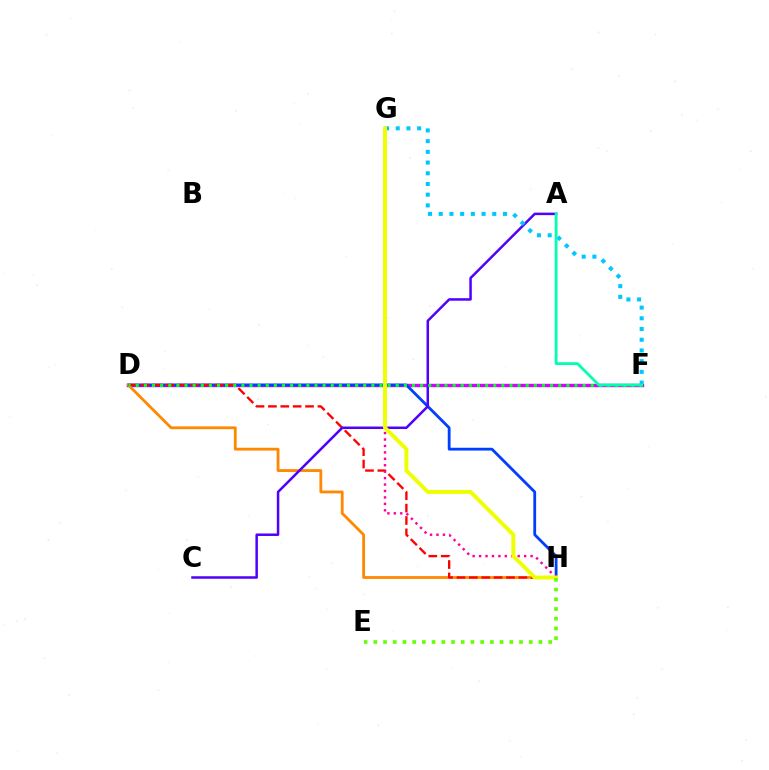{('D', 'F'): [{'color': '#d600ff', 'line_style': 'solid', 'thickness': 2.45}, {'color': '#00ff27', 'line_style': 'dotted', 'thickness': 2.21}], ('D', 'H'): [{'color': '#003fff', 'line_style': 'solid', 'thickness': 2.02}, {'color': '#ff8800', 'line_style': 'solid', 'thickness': 2.02}, {'color': '#ff0000', 'line_style': 'dashed', 'thickness': 1.68}], ('G', 'H'): [{'color': '#ff00a0', 'line_style': 'dotted', 'thickness': 1.75}, {'color': '#eeff00', 'line_style': 'solid', 'thickness': 2.84}], ('A', 'C'): [{'color': '#4f00ff', 'line_style': 'solid', 'thickness': 1.8}], ('F', 'G'): [{'color': '#00c7ff', 'line_style': 'dotted', 'thickness': 2.91}], ('A', 'F'): [{'color': '#00ffaf', 'line_style': 'solid', 'thickness': 2.01}], ('E', 'H'): [{'color': '#66ff00', 'line_style': 'dotted', 'thickness': 2.64}]}